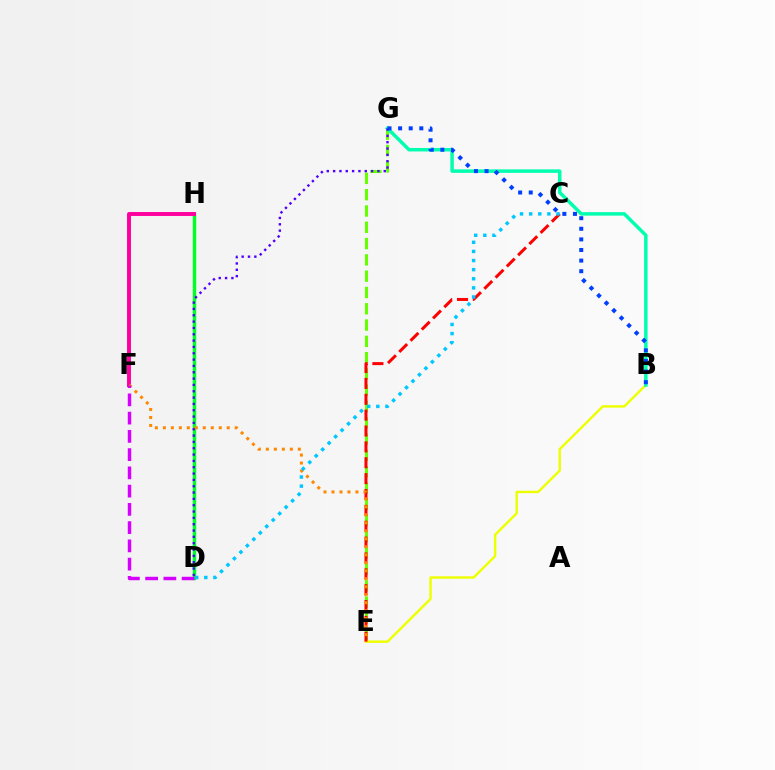{('E', 'G'): [{'color': '#66ff00', 'line_style': 'dashed', 'thickness': 2.21}], ('D', 'H'): [{'color': '#00ff27', 'line_style': 'solid', 'thickness': 2.47}], ('B', 'E'): [{'color': '#eeff00', 'line_style': 'solid', 'thickness': 1.75}], ('B', 'G'): [{'color': '#00ffaf', 'line_style': 'solid', 'thickness': 2.51}, {'color': '#003fff', 'line_style': 'dotted', 'thickness': 2.88}], ('D', 'G'): [{'color': '#4f00ff', 'line_style': 'dotted', 'thickness': 1.72}], ('C', 'E'): [{'color': '#ff0000', 'line_style': 'dashed', 'thickness': 2.16}], ('F', 'H'): [{'color': '#ff00a0', 'line_style': 'solid', 'thickness': 2.83}], ('E', 'F'): [{'color': '#ff8800', 'line_style': 'dotted', 'thickness': 2.17}], ('D', 'F'): [{'color': '#d600ff', 'line_style': 'dashed', 'thickness': 2.48}], ('C', 'D'): [{'color': '#00c7ff', 'line_style': 'dotted', 'thickness': 2.48}]}